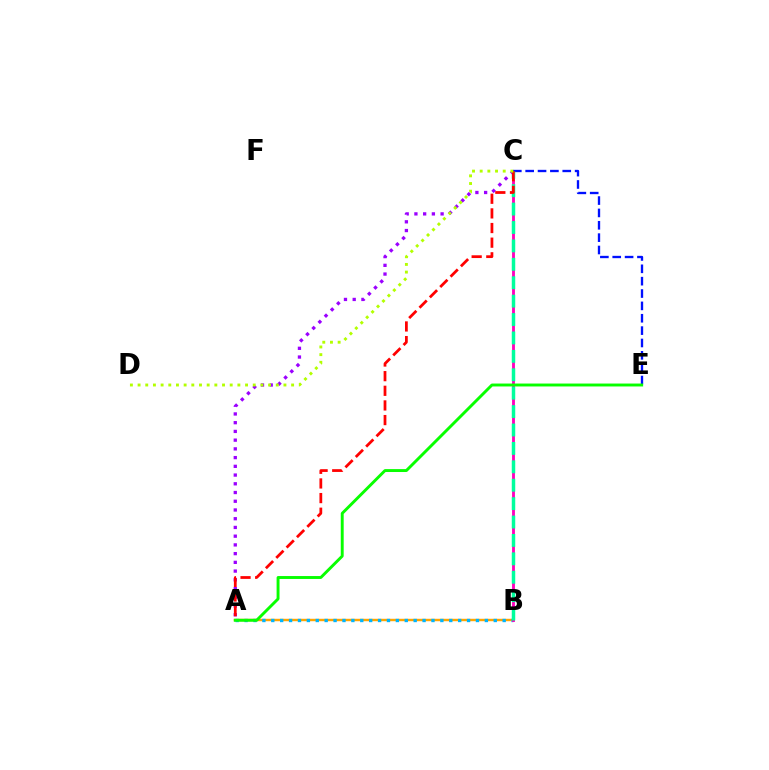{('A', 'B'): [{'color': '#ffa500', 'line_style': 'solid', 'thickness': 1.76}, {'color': '#00b5ff', 'line_style': 'dotted', 'thickness': 2.42}], ('B', 'C'): [{'color': '#ff00bd', 'line_style': 'solid', 'thickness': 2.05}, {'color': '#00ff9d', 'line_style': 'dashed', 'thickness': 2.5}], ('C', 'E'): [{'color': '#0010ff', 'line_style': 'dashed', 'thickness': 1.68}], ('A', 'E'): [{'color': '#08ff00', 'line_style': 'solid', 'thickness': 2.1}], ('A', 'C'): [{'color': '#9b00ff', 'line_style': 'dotted', 'thickness': 2.37}, {'color': '#ff0000', 'line_style': 'dashed', 'thickness': 1.99}], ('C', 'D'): [{'color': '#b3ff00', 'line_style': 'dotted', 'thickness': 2.09}]}